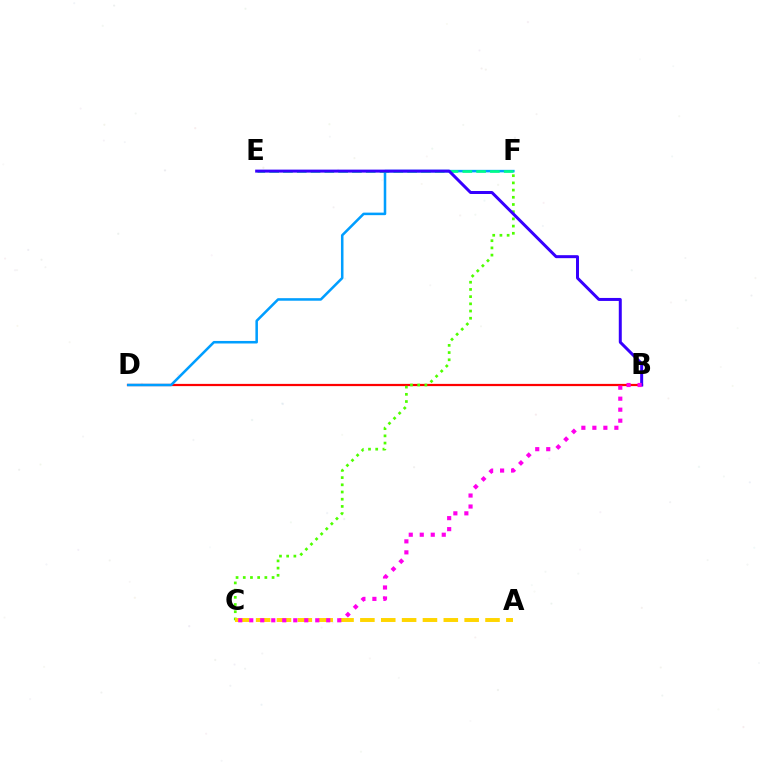{('B', 'D'): [{'color': '#ff0000', 'line_style': 'solid', 'thickness': 1.6}], ('C', 'F'): [{'color': '#4fff00', 'line_style': 'dotted', 'thickness': 1.96}], ('D', 'F'): [{'color': '#009eff', 'line_style': 'solid', 'thickness': 1.83}], ('E', 'F'): [{'color': '#00ff86', 'line_style': 'dashed', 'thickness': 1.87}], ('B', 'E'): [{'color': '#3700ff', 'line_style': 'solid', 'thickness': 2.15}], ('A', 'C'): [{'color': '#ffd500', 'line_style': 'dashed', 'thickness': 2.83}], ('B', 'C'): [{'color': '#ff00ed', 'line_style': 'dotted', 'thickness': 2.99}]}